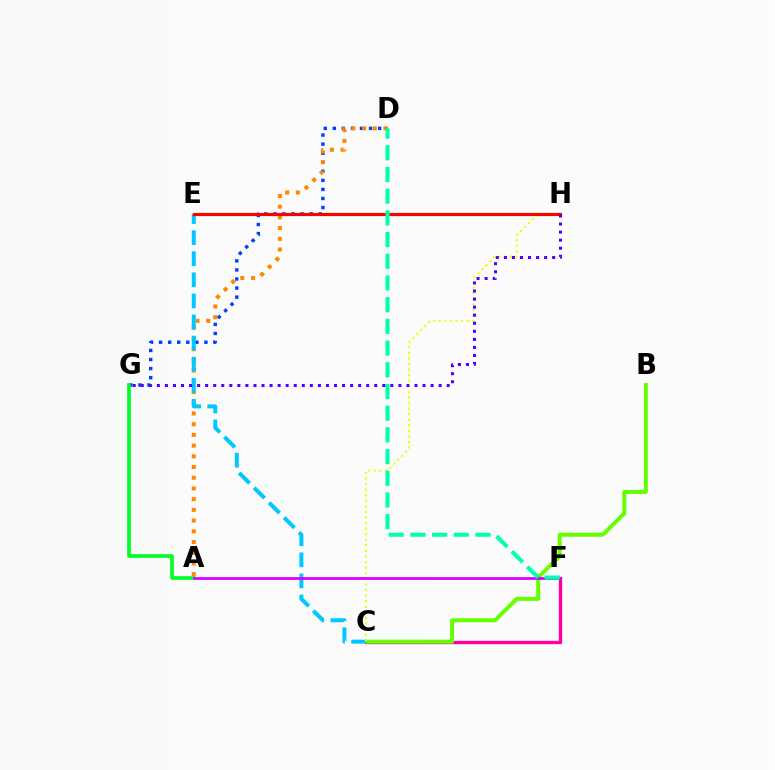{('C', 'F'): [{'color': '#ff00a0', 'line_style': 'solid', 'thickness': 2.42}], ('D', 'G'): [{'color': '#003fff', 'line_style': 'dotted', 'thickness': 2.46}], ('B', 'C'): [{'color': '#66ff00', 'line_style': 'solid', 'thickness': 2.88}], ('A', 'G'): [{'color': '#00ff27', 'line_style': 'solid', 'thickness': 2.65}], ('A', 'D'): [{'color': '#ff8800', 'line_style': 'dotted', 'thickness': 2.91}], ('C', 'E'): [{'color': '#00c7ff', 'line_style': 'dashed', 'thickness': 2.86}], ('C', 'H'): [{'color': '#eeff00', 'line_style': 'dotted', 'thickness': 1.51}], ('E', 'H'): [{'color': '#ff0000', 'line_style': 'solid', 'thickness': 2.3}], ('A', 'F'): [{'color': '#d600ff', 'line_style': 'solid', 'thickness': 1.98}], ('D', 'F'): [{'color': '#00ffaf', 'line_style': 'dashed', 'thickness': 2.95}], ('G', 'H'): [{'color': '#4f00ff', 'line_style': 'dotted', 'thickness': 2.19}]}